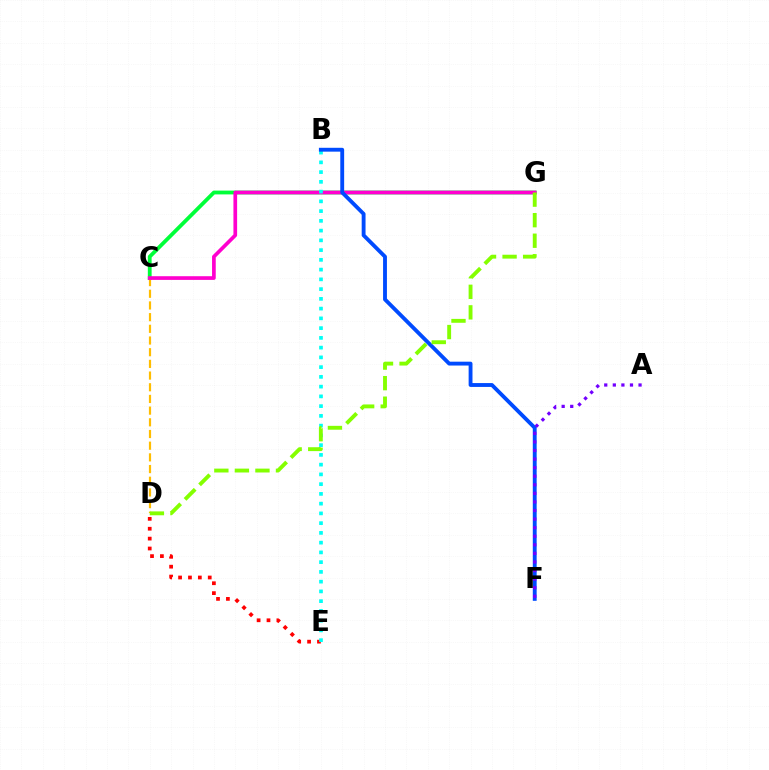{('C', 'G'): [{'color': '#00ff39', 'line_style': 'solid', 'thickness': 2.74}, {'color': '#ff00cf', 'line_style': 'solid', 'thickness': 2.66}], ('C', 'D'): [{'color': '#ffbd00', 'line_style': 'dashed', 'thickness': 1.59}], ('D', 'E'): [{'color': '#ff0000', 'line_style': 'dotted', 'thickness': 2.69}], ('B', 'E'): [{'color': '#00fff6', 'line_style': 'dotted', 'thickness': 2.65}], ('B', 'F'): [{'color': '#004bff', 'line_style': 'solid', 'thickness': 2.78}], ('A', 'F'): [{'color': '#7200ff', 'line_style': 'dotted', 'thickness': 2.33}], ('D', 'G'): [{'color': '#84ff00', 'line_style': 'dashed', 'thickness': 2.79}]}